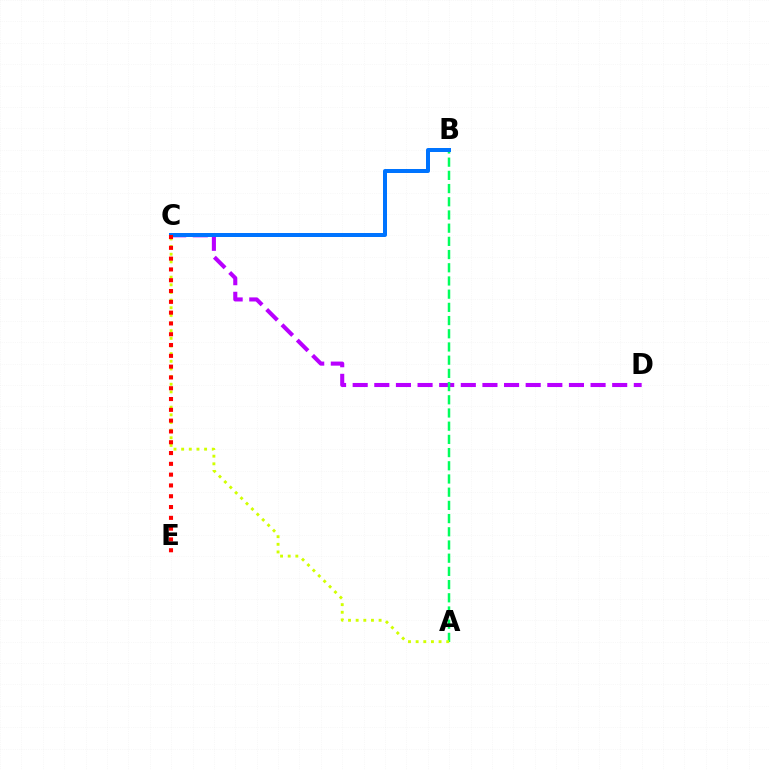{('C', 'D'): [{'color': '#b900ff', 'line_style': 'dashed', 'thickness': 2.94}], ('A', 'B'): [{'color': '#00ff5c', 'line_style': 'dashed', 'thickness': 1.79}], ('A', 'C'): [{'color': '#d1ff00', 'line_style': 'dotted', 'thickness': 2.08}], ('B', 'C'): [{'color': '#0074ff', 'line_style': 'solid', 'thickness': 2.88}], ('C', 'E'): [{'color': '#ff0000', 'line_style': 'dotted', 'thickness': 2.93}]}